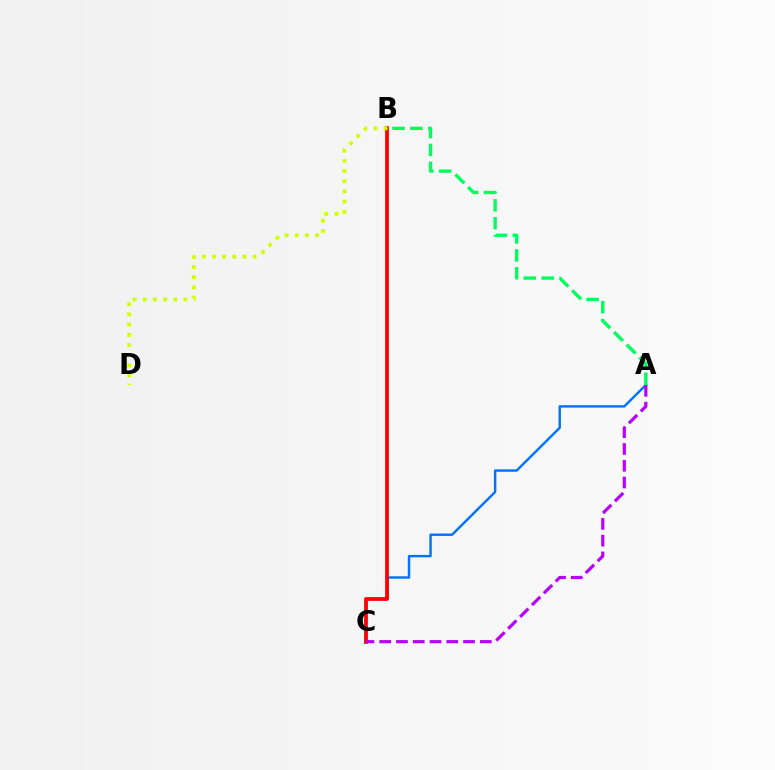{('A', 'C'): [{'color': '#0074ff', 'line_style': 'solid', 'thickness': 1.74}, {'color': '#b900ff', 'line_style': 'dashed', 'thickness': 2.28}], ('B', 'C'): [{'color': '#ff0000', 'line_style': 'solid', 'thickness': 2.69}], ('B', 'D'): [{'color': '#d1ff00', 'line_style': 'dotted', 'thickness': 2.77}], ('A', 'B'): [{'color': '#00ff5c', 'line_style': 'dashed', 'thickness': 2.43}]}